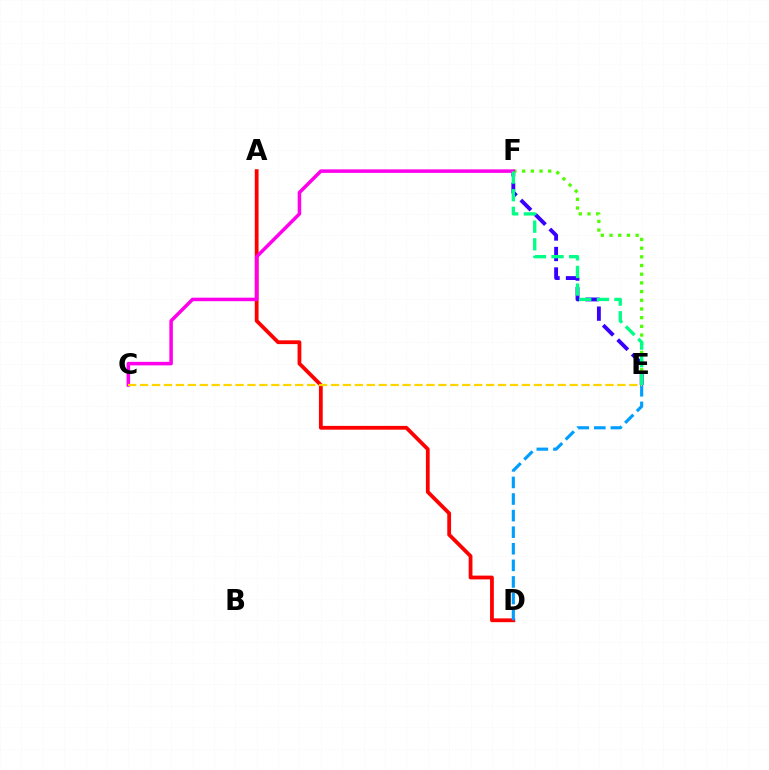{('A', 'D'): [{'color': '#ff0000', 'line_style': 'solid', 'thickness': 2.73}], ('E', 'F'): [{'color': '#3700ff', 'line_style': 'dashed', 'thickness': 2.78}, {'color': '#4fff00', 'line_style': 'dotted', 'thickness': 2.36}, {'color': '#00ff86', 'line_style': 'dashed', 'thickness': 2.39}], ('C', 'F'): [{'color': '#ff00ed', 'line_style': 'solid', 'thickness': 2.53}], ('D', 'E'): [{'color': '#009eff', 'line_style': 'dashed', 'thickness': 2.25}], ('C', 'E'): [{'color': '#ffd500', 'line_style': 'dashed', 'thickness': 1.62}]}